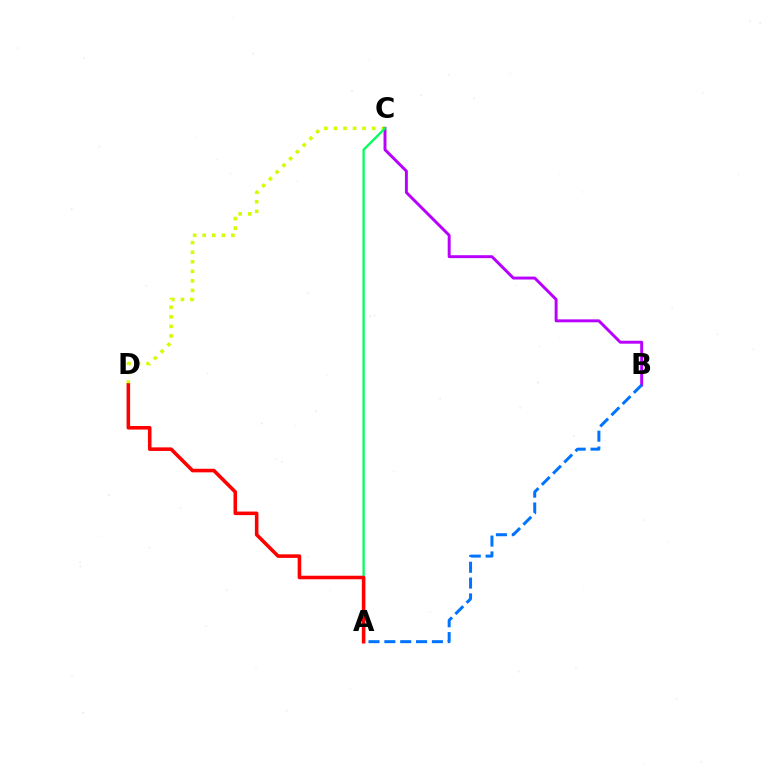{('C', 'D'): [{'color': '#d1ff00', 'line_style': 'dotted', 'thickness': 2.6}], ('B', 'C'): [{'color': '#b900ff', 'line_style': 'solid', 'thickness': 2.11}], ('A', 'B'): [{'color': '#0074ff', 'line_style': 'dashed', 'thickness': 2.15}], ('A', 'C'): [{'color': '#00ff5c', 'line_style': 'solid', 'thickness': 1.65}], ('A', 'D'): [{'color': '#ff0000', 'line_style': 'solid', 'thickness': 2.57}]}